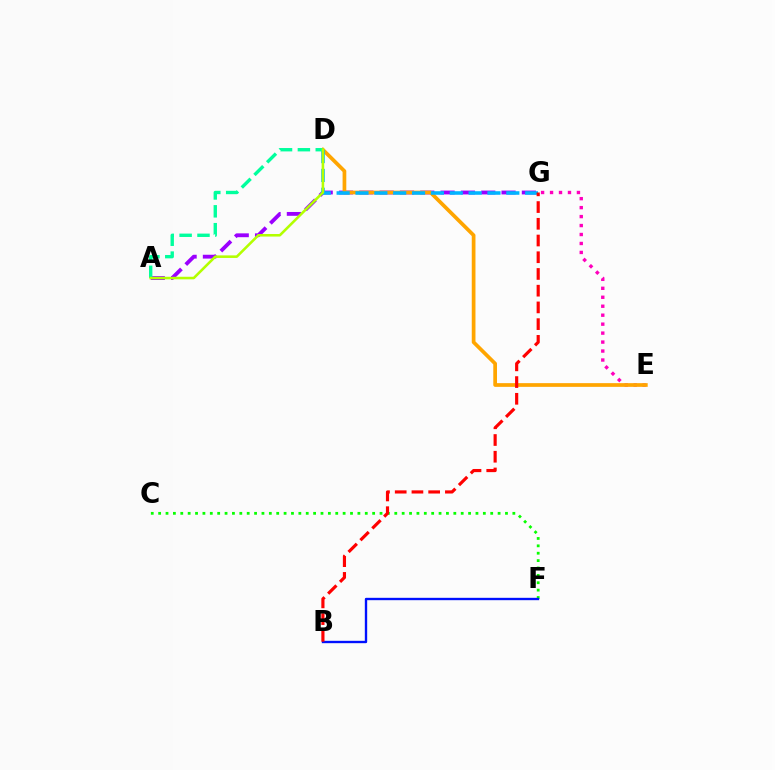{('E', 'G'): [{'color': '#ff00bd', 'line_style': 'dotted', 'thickness': 2.44}], ('A', 'G'): [{'color': '#9b00ff', 'line_style': 'dashed', 'thickness': 2.76}], ('C', 'F'): [{'color': '#08ff00', 'line_style': 'dotted', 'thickness': 2.01}], ('D', 'E'): [{'color': '#ffa500', 'line_style': 'solid', 'thickness': 2.67}], ('B', 'F'): [{'color': '#0010ff', 'line_style': 'solid', 'thickness': 1.7}], ('D', 'G'): [{'color': '#00b5ff', 'line_style': 'dashed', 'thickness': 2.56}], ('A', 'D'): [{'color': '#00ff9d', 'line_style': 'dashed', 'thickness': 2.43}, {'color': '#b3ff00', 'line_style': 'solid', 'thickness': 1.85}], ('B', 'G'): [{'color': '#ff0000', 'line_style': 'dashed', 'thickness': 2.27}]}